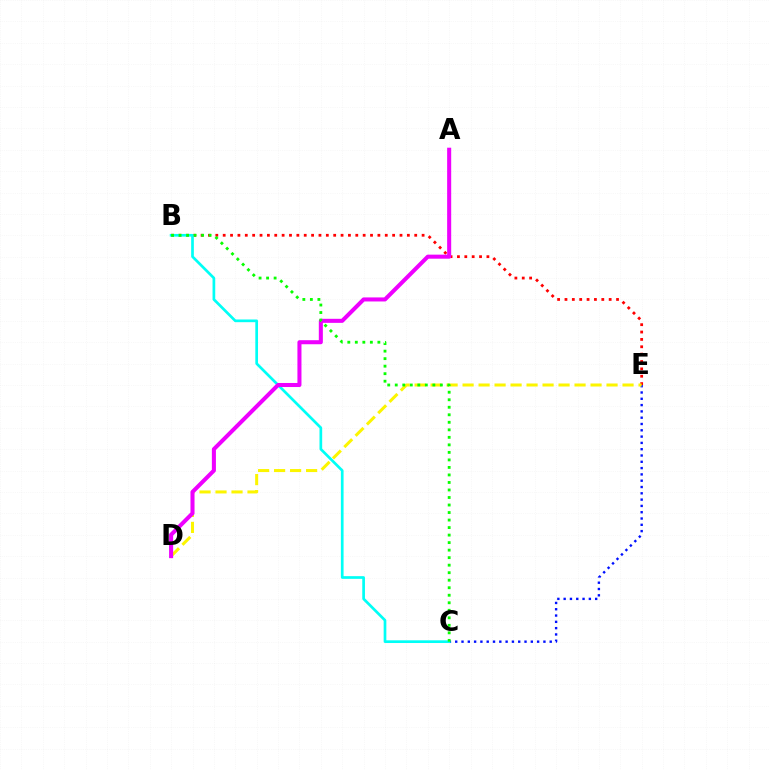{('C', 'E'): [{'color': '#0010ff', 'line_style': 'dotted', 'thickness': 1.71}], ('B', 'E'): [{'color': '#ff0000', 'line_style': 'dotted', 'thickness': 2.0}], ('B', 'C'): [{'color': '#00fff6', 'line_style': 'solid', 'thickness': 1.94}, {'color': '#08ff00', 'line_style': 'dotted', 'thickness': 2.04}], ('D', 'E'): [{'color': '#fcf500', 'line_style': 'dashed', 'thickness': 2.17}], ('A', 'D'): [{'color': '#ee00ff', 'line_style': 'solid', 'thickness': 2.91}]}